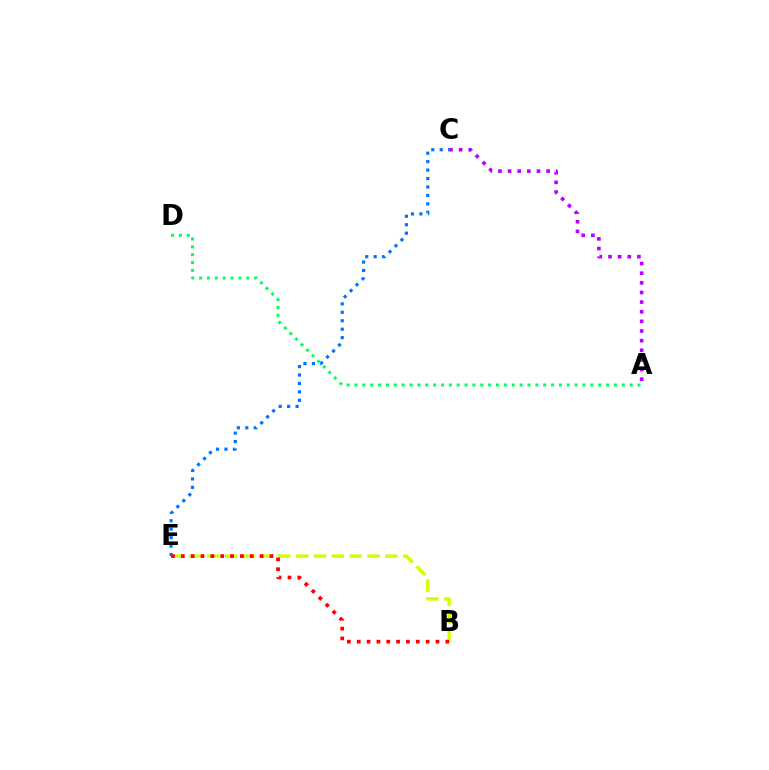{('C', 'E'): [{'color': '#0074ff', 'line_style': 'dotted', 'thickness': 2.29}], ('B', 'E'): [{'color': '#d1ff00', 'line_style': 'dashed', 'thickness': 2.42}, {'color': '#ff0000', 'line_style': 'dotted', 'thickness': 2.68}], ('A', 'D'): [{'color': '#00ff5c', 'line_style': 'dotted', 'thickness': 2.14}], ('A', 'C'): [{'color': '#b900ff', 'line_style': 'dotted', 'thickness': 2.62}]}